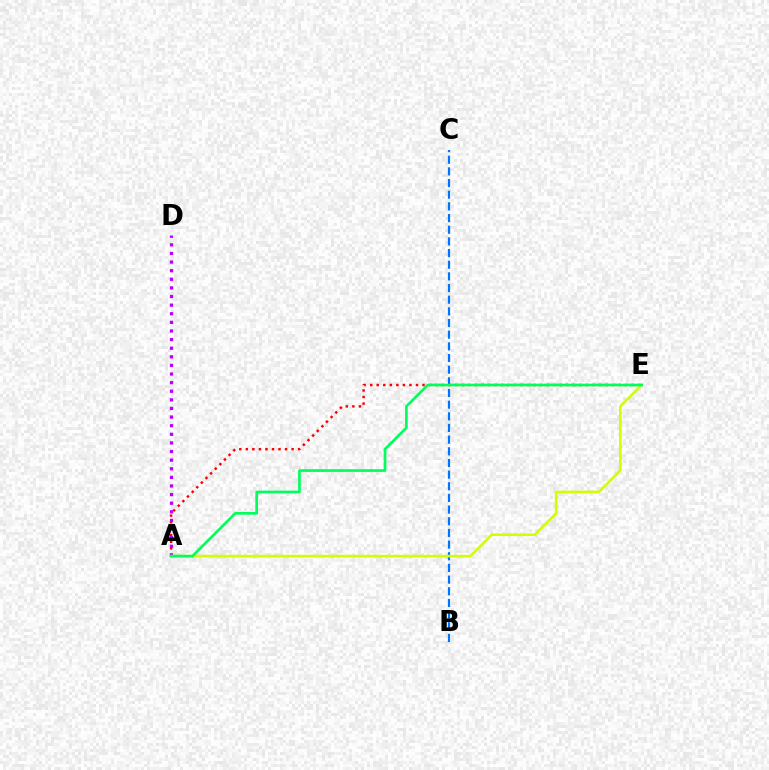{('A', 'E'): [{'color': '#ff0000', 'line_style': 'dotted', 'thickness': 1.78}, {'color': '#d1ff00', 'line_style': 'solid', 'thickness': 1.89}, {'color': '#00ff5c', 'line_style': 'solid', 'thickness': 1.94}], ('B', 'C'): [{'color': '#0074ff', 'line_style': 'dashed', 'thickness': 1.58}], ('A', 'D'): [{'color': '#b900ff', 'line_style': 'dotted', 'thickness': 2.34}]}